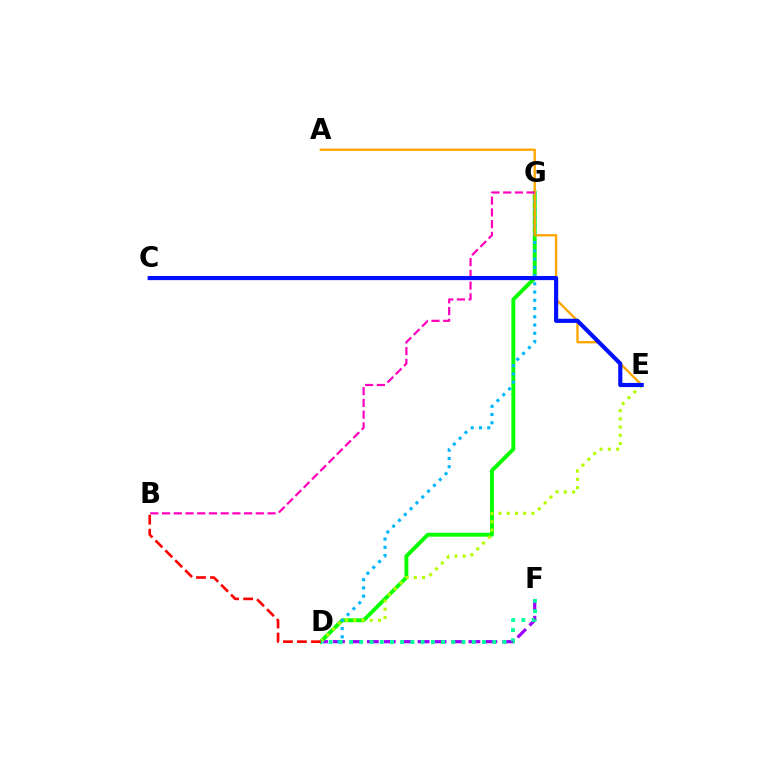{('D', 'F'): [{'color': '#9b00ff', 'line_style': 'dashed', 'thickness': 2.3}, {'color': '#00ff9d', 'line_style': 'dotted', 'thickness': 2.78}], ('D', 'G'): [{'color': '#08ff00', 'line_style': 'solid', 'thickness': 2.8}, {'color': '#00b5ff', 'line_style': 'dotted', 'thickness': 2.24}], ('D', 'E'): [{'color': '#b3ff00', 'line_style': 'dotted', 'thickness': 2.24}], ('B', 'D'): [{'color': '#ff0000', 'line_style': 'dashed', 'thickness': 1.9}], ('A', 'E'): [{'color': '#ffa500', 'line_style': 'solid', 'thickness': 1.69}], ('B', 'G'): [{'color': '#ff00bd', 'line_style': 'dashed', 'thickness': 1.59}], ('C', 'E'): [{'color': '#0010ff', 'line_style': 'solid', 'thickness': 2.99}]}